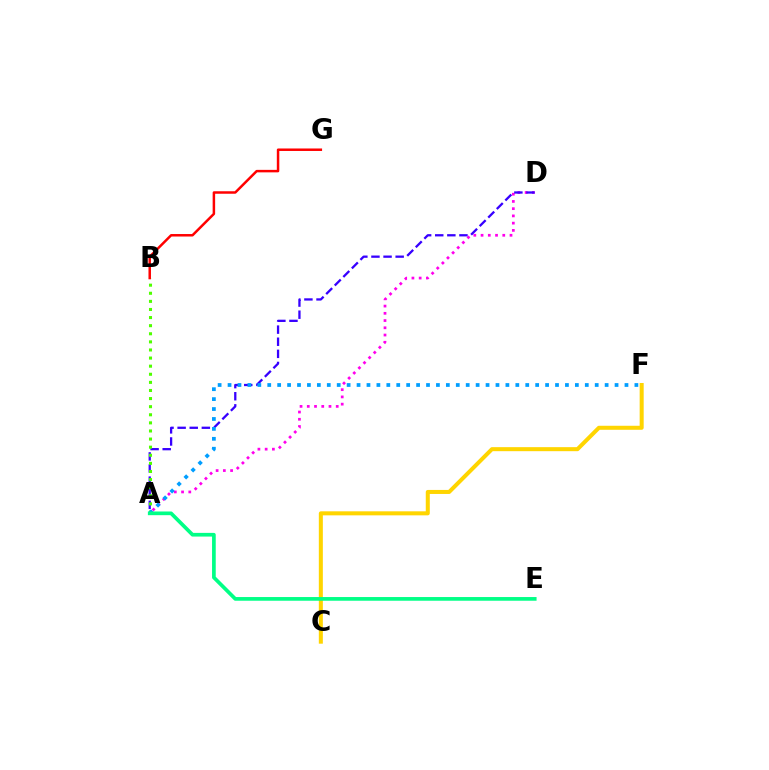{('C', 'F'): [{'color': '#ffd500', 'line_style': 'solid', 'thickness': 2.9}], ('A', 'D'): [{'color': '#ff00ed', 'line_style': 'dotted', 'thickness': 1.97}, {'color': '#3700ff', 'line_style': 'dashed', 'thickness': 1.64}], ('A', 'B'): [{'color': '#4fff00', 'line_style': 'dotted', 'thickness': 2.2}], ('B', 'G'): [{'color': '#ff0000', 'line_style': 'solid', 'thickness': 1.79}], ('A', 'F'): [{'color': '#009eff', 'line_style': 'dotted', 'thickness': 2.7}], ('A', 'E'): [{'color': '#00ff86', 'line_style': 'solid', 'thickness': 2.66}]}